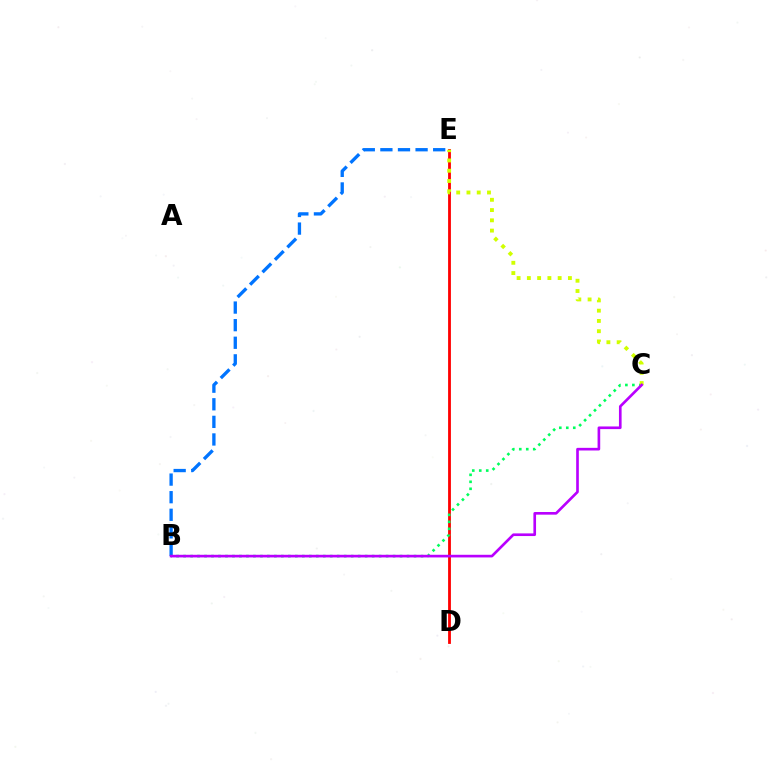{('D', 'E'): [{'color': '#ff0000', 'line_style': 'solid', 'thickness': 2.03}], ('B', 'C'): [{'color': '#00ff5c', 'line_style': 'dotted', 'thickness': 1.9}, {'color': '#b900ff', 'line_style': 'solid', 'thickness': 1.91}], ('B', 'E'): [{'color': '#0074ff', 'line_style': 'dashed', 'thickness': 2.39}], ('C', 'E'): [{'color': '#d1ff00', 'line_style': 'dotted', 'thickness': 2.79}]}